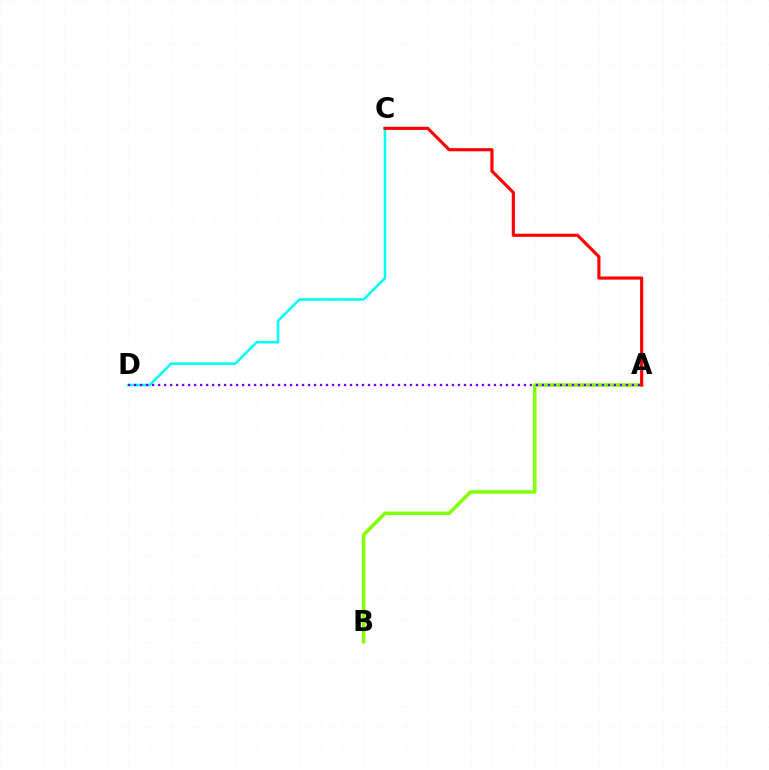{('A', 'B'): [{'color': '#84ff00', 'line_style': 'solid', 'thickness': 2.55}], ('C', 'D'): [{'color': '#00fff6', 'line_style': 'solid', 'thickness': 1.85}], ('A', 'C'): [{'color': '#ff0000', 'line_style': 'solid', 'thickness': 2.25}], ('A', 'D'): [{'color': '#7200ff', 'line_style': 'dotted', 'thickness': 1.63}]}